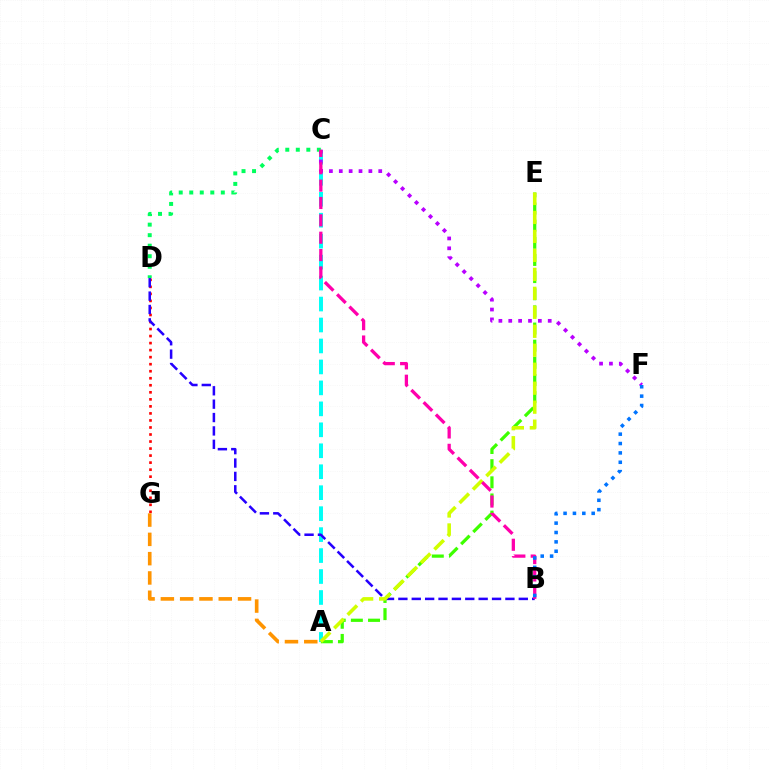{('D', 'G'): [{'color': '#ff0000', 'line_style': 'dotted', 'thickness': 1.91}], ('A', 'C'): [{'color': '#00fff6', 'line_style': 'dashed', 'thickness': 2.85}], ('A', 'E'): [{'color': '#3dff00', 'line_style': 'dashed', 'thickness': 2.33}, {'color': '#d1ff00', 'line_style': 'dashed', 'thickness': 2.58}], ('B', 'D'): [{'color': '#2500ff', 'line_style': 'dashed', 'thickness': 1.82}], ('C', 'F'): [{'color': '#b900ff', 'line_style': 'dotted', 'thickness': 2.68}], ('A', 'G'): [{'color': '#ff9400', 'line_style': 'dashed', 'thickness': 2.62}], ('C', 'D'): [{'color': '#00ff5c', 'line_style': 'dotted', 'thickness': 2.86}], ('B', 'C'): [{'color': '#ff00ac', 'line_style': 'dashed', 'thickness': 2.36}], ('B', 'F'): [{'color': '#0074ff', 'line_style': 'dotted', 'thickness': 2.55}]}